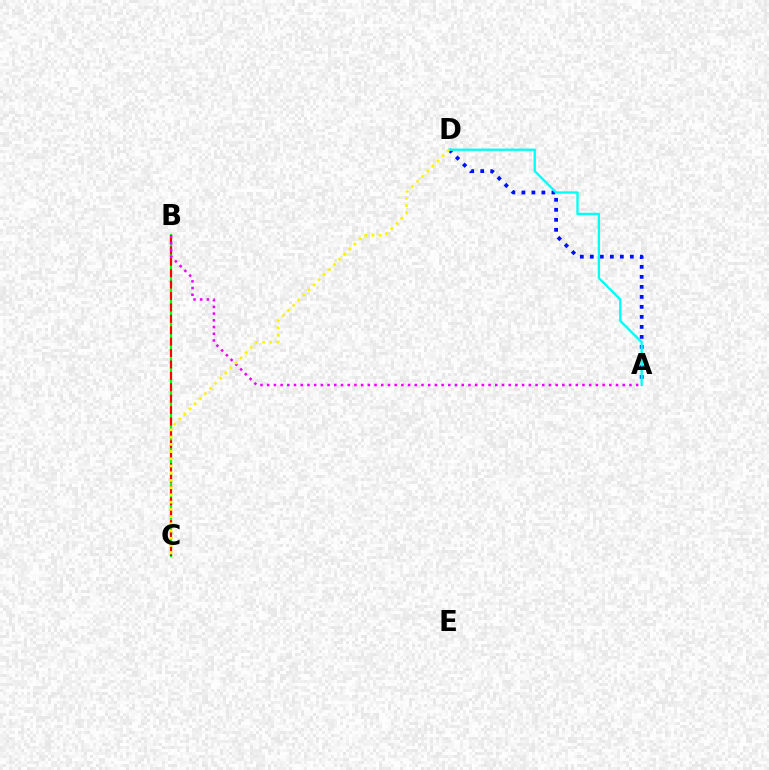{('B', 'C'): [{'color': '#08ff00', 'line_style': 'solid', 'thickness': 1.58}, {'color': '#ff0000', 'line_style': 'dashed', 'thickness': 1.55}], ('A', 'D'): [{'color': '#0010ff', 'line_style': 'dotted', 'thickness': 2.72}, {'color': '#00fff6', 'line_style': 'solid', 'thickness': 1.67}], ('A', 'B'): [{'color': '#ee00ff', 'line_style': 'dotted', 'thickness': 1.82}], ('C', 'D'): [{'color': '#fcf500', 'line_style': 'dotted', 'thickness': 1.96}]}